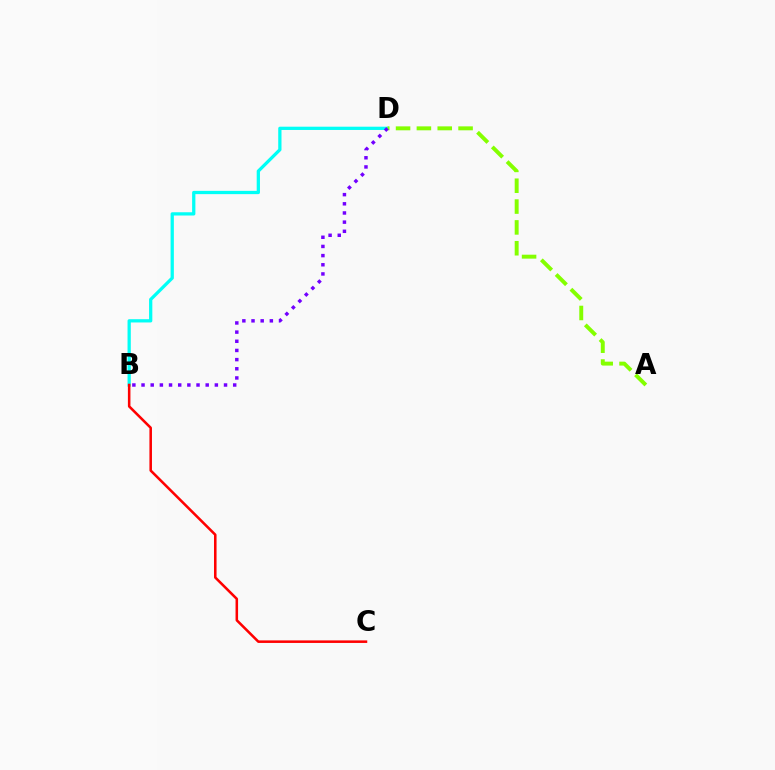{('B', 'D'): [{'color': '#00fff6', 'line_style': 'solid', 'thickness': 2.35}, {'color': '#7200ff', 'line_style': 'dotted', 'thickness': 2.49}], ('B', 'C'): [{'color': '#ff0000', 'line_style': 'solid', 'thickness': 1.83}], ('A', 'D'): [{'color': '#84ff00', 'line_style': 'dashed', 'thickness': 2.83}]}